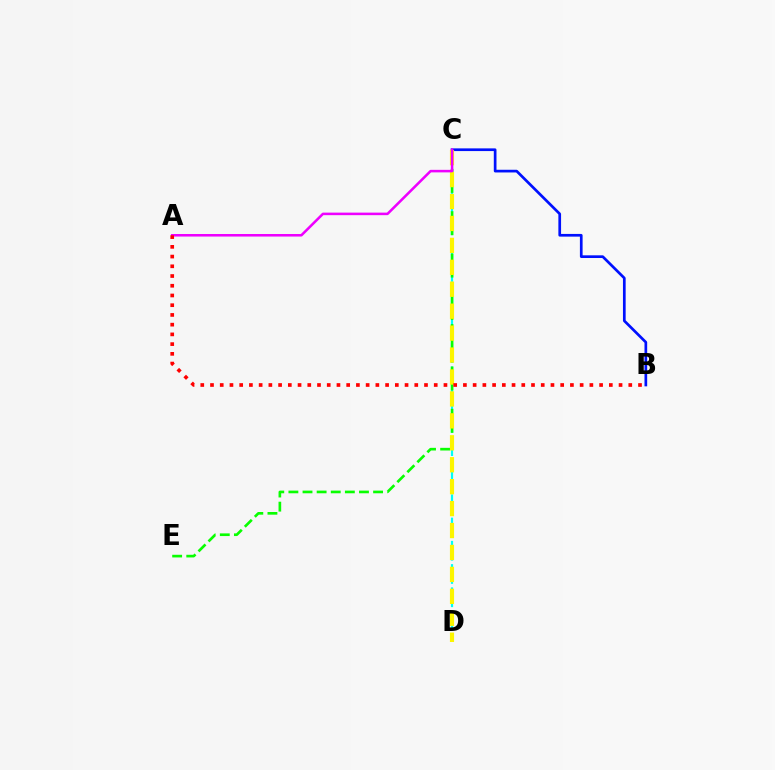{('C', 'D'): [{'color': '#00fff6', 'line_style': 'dashed', 'thickness': 1.58}, {'color': '#fcf500', 'line_style': 'dashed', 'thickness': 2.98}], ('B', 'C'): [{'color': '#0010ff', 'line_style': 'solid', 'thickness': 1.94}], ('C', 'E'): [{'color': '#08ff00', 'line_style': 'dashed', 'thickness': 1.92}], ('A', 'C'): [{'color': '#ee00ff', 'line_style': 'solid', 'thickness': 1.83}], ('A', 'B'): [{'color': '#ff0000', 'line_style': 'dotted', 'thickness': 2.64}]}